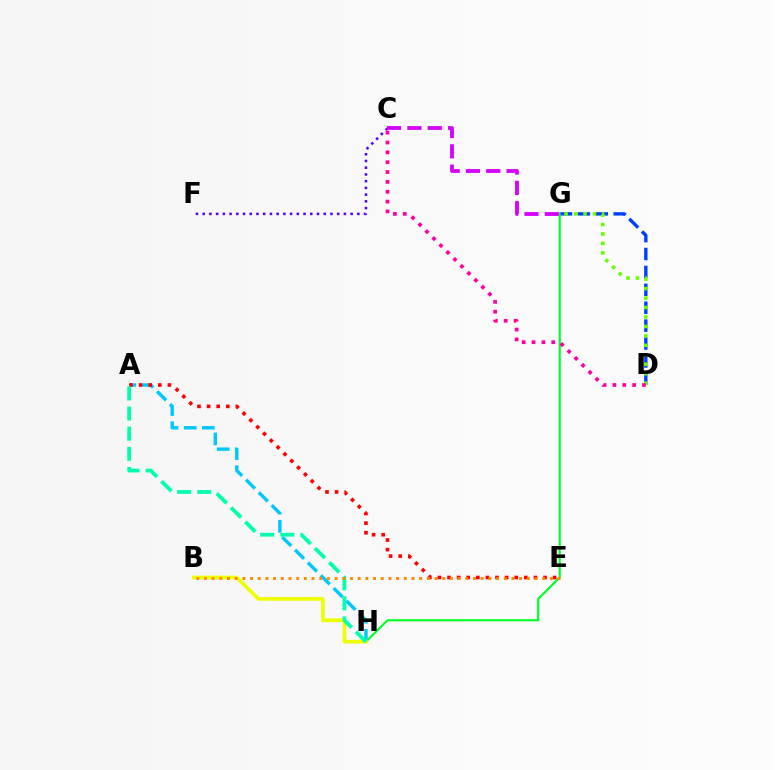{('D', 'G'): [{'color': '#003fff', 'line_style': 'dashed', 'thickness': 2.43}, {'color': '#66ff00', 'line_style': 'dotted', 'thickness': 2.57}], ('G', 'H'): [{'color': '#00ff27', 'line_style': 'solid', 'thickness': 1.55}], ('A', 'H'): [{'color': '#00c7ff', 'line_style': 'dashed', 'thickness': 2.46}, {'color': '#00ffaf', 'line_style': 'dashed', 'thickness': 2.73}], ('C', 'F'): [{'color': '#4f00ff', 'line_style': 'dotted', 'thickness': 1.83}], ('A', 'E'): [{'color': '#ff0000', 'line_style': 'dotted', 'thickness': 2.61}], ('B', 'H'): [{'color': '#eeff00', 'line_style': 'solid', 'thickness': 2.66}], ('C', 'G'): [{'color': '#d600ff', 'line_style': 'dashed', 'thickness': 2.76}], ('C', 'D'): [{'color': '#ff00a0', 'line_style': 'dotted', 'thickness': 2.68}], ('B', 'E'): [{'color': '#ff8800', 'line_style': 'dotted', 'thickness': 2.09}]}